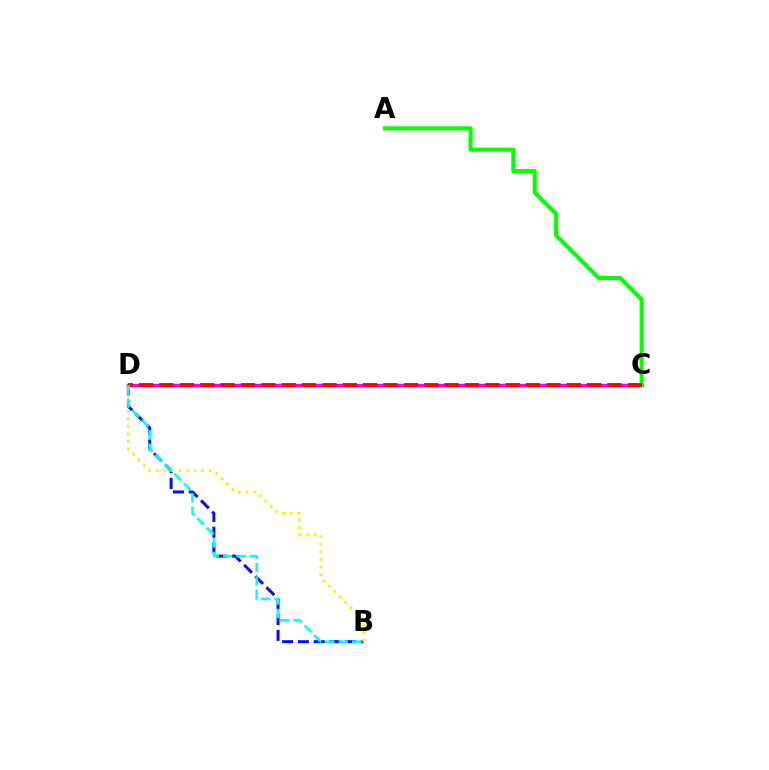{('B', 'D'): [{'color': '#0010ff', 'line_style': 'dashed', 'thickness': 2.15}, {'color': '#fcf500', 'line_style': 'dotted', 'thickness': 2.06}, {'color': '#00fff6', 'line_style': 'dashed', 'thickness': 1.83}], ('C', 'D'): [{'color': '#ee00ff', 'line_style': 'solid', 'thickness': 2.45}, {'color': '#ff0000', 'line_style': 'dashed', 'thickness': 2.77}], ('A', 'C'): [{'color': '#08ff00', 'line_style': 'solid', 'thickness': 2.95}]}